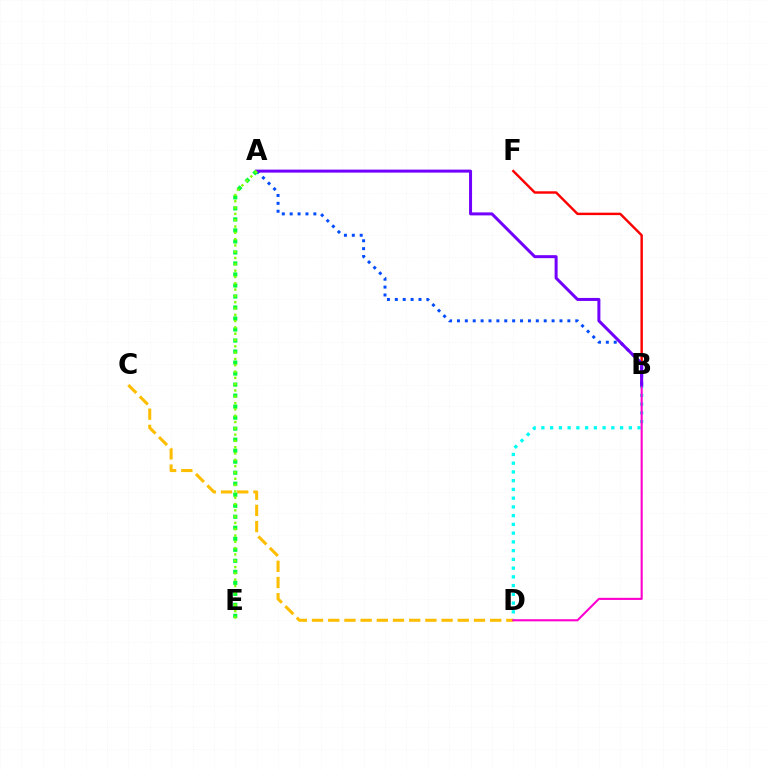{('B', 'D'): [{'color': '#00fff6', 'line_style': 'dotted', 'thickness': 2.38}, {'color': '#ff00cf', 'line_style': 'solid', 'thickness': 1.52}], ('C', 'D'): [{'color': '#ffbd00', 'line_style': 'dashed', 'thickness': 2.2}], ('B', 'F'): [{'color': '#ff0000', 'line_style': 'solid', 'thickness': 1.75}], ('A', 'B'): [{'color': '#004bff', 'line_style': 'dotted', 'thickness': 2.14}, {'color': '#7200ff', 'line_style': 'solid', 'thickness': 2.16}], ('A', 'E'): [{'color': '#00ff39', 'line_style': 'dotted', 'thickness': 2.99}, {'color': '#84ff00', 'line_style': 'dotted', 'thickness': 1.71}]}